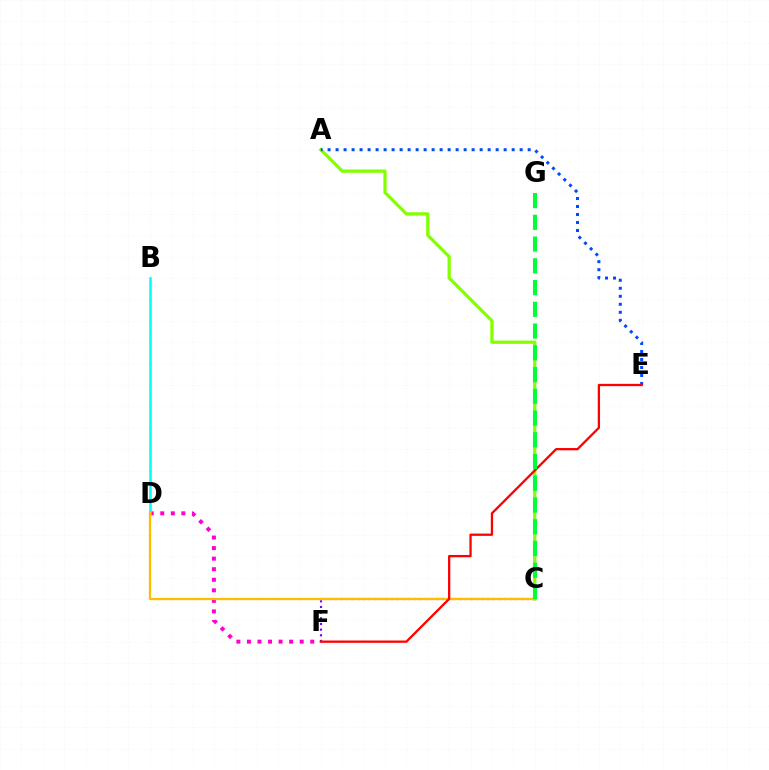{('D', 'F'): [{'color': '#ff00cf', 'line_style': 'dotted', 'thickness': 2.87}], ('B', 'D'): [{'color': '#00fff6', 'line_style': 'solid', 'thickness': 1.85}], ('C', 'F'): [{'color': '#7200ff', 'line_style': 'dotted', 'thickness': 1.54}], ('A', 'C'): [{'color': '#84ff00', 'line_style': 'solid', 'thickness': 2.34}], ('A', 'E'): [{'color': '#004bff', 'line_style': 'dotted', 'thickness': 2.17}], ('C', 'D'): [{'color': '#ffbd00', 'line_style': 'solid', 'thickness': 1.66}], ('E', 'F'): [{'color': '#ff0000', 'line_style': 'solid', 'thickness': 1.64}], ('C', 'G'): [{'color': '#00ff39', 'line_style': 'dashed', 'thickness': 2.95}]}